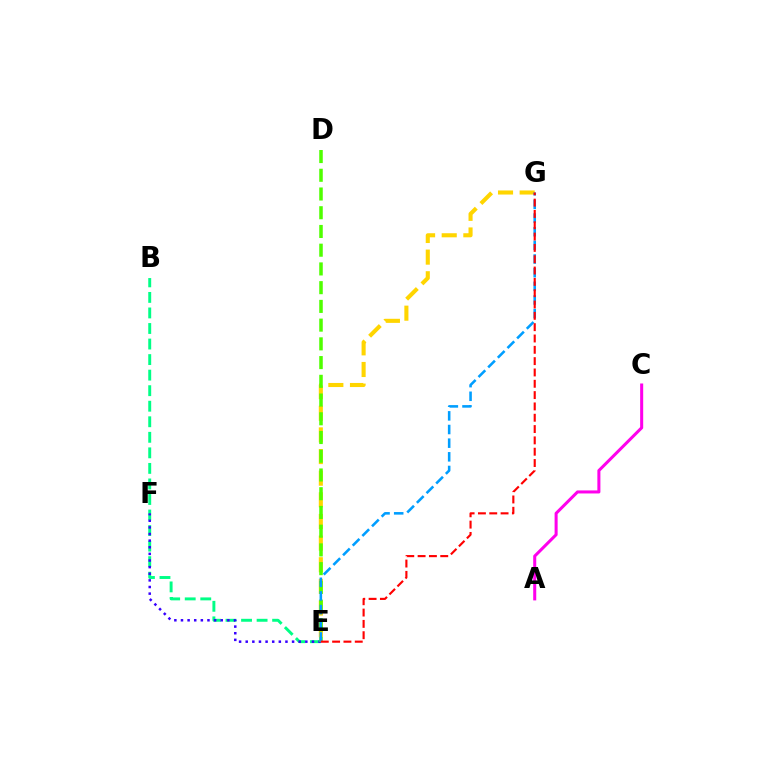{('E', 'G'): [{'color': '#ffd500', 'line_style': 'dashed', 'thickness': 2.94}, {'color': '#009eff', 'line_style': 'dashed', 'thickness': 1.85}, {'color': '#ff0000', 'line_style': 'dashed', 'thickness': 1.54}], ('B', 'E'): [{'color': '#00ff86', 'line_style': 'dashed', 'thickness': 2.11}], ('E', 'F'): [{'color': '#3700ff', 'line_style': 'dotted', 'thickness': 1.8}], ('D', 'E'): [{'color': '#4fff00', 'line_style': 'dashed', 'thickness': 2.54}], ('A', 'C'): [{'color': '#ff00ed', 'line_style': 'solid', 'thickness': 2.19}]}